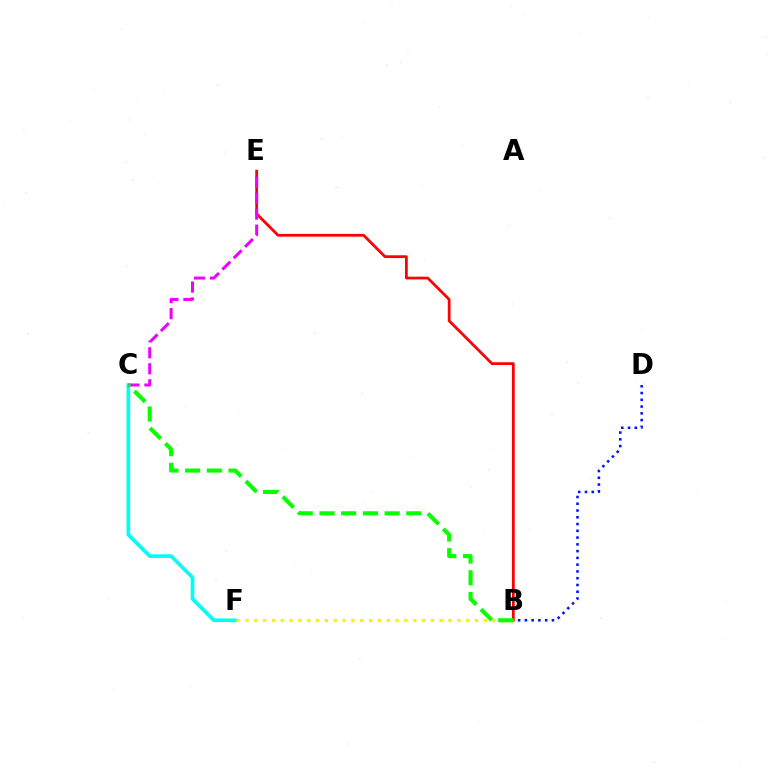{('C', 'F'): [{'color': '#00fff6', 'line_style': 'solid', 'thickness': 2.65}], ('B', 'E'): [{'color': '#ff0000', 'line_style': 'solid', 'thickness': 1.98}], ('B', 'D'): [{'color': '#0010ff', 'line_style': 'dotted', 'thickness': 1.84}], ('C', 'E'): [{'color': '#ee00ff', 'line_style': 'dashed', 'thickness': 2.17}], ('B', 'F'): [{'color': '#fcf500', 'line_style': 'dotted', 'thickness': 2.4}], ('B', 'C'): [{'color': '#08ff00', 'line_style': 'dashed', 'thickness': 2.95}]}